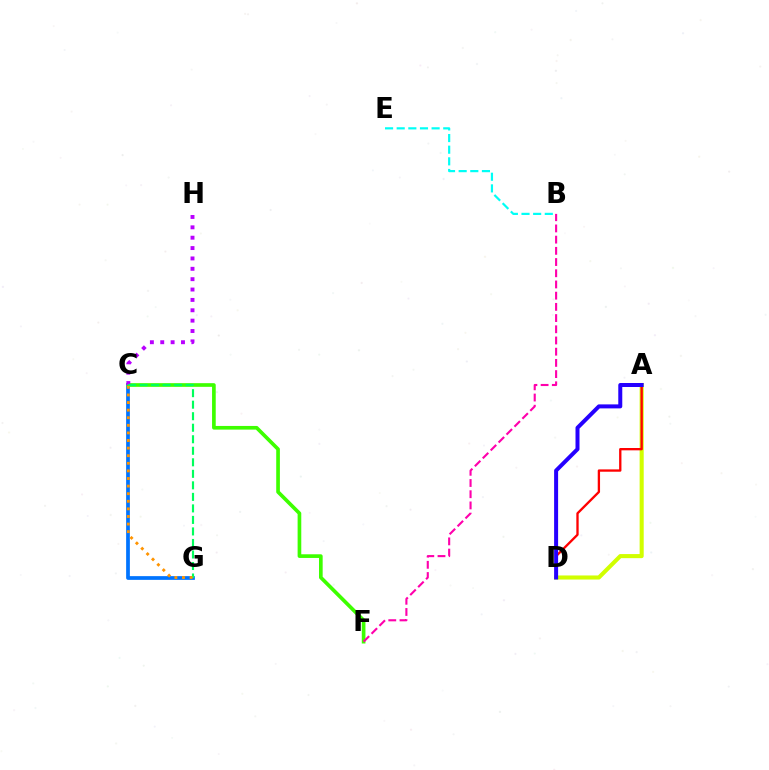{('B', 'E'): [{'color': '#00fff6', 'line_style': 'dashed', 'thickness': 1.58}], ('C', 'G'): [{'color': '#0074ff', 'line_style': 'solid', 'thickness': 2.69}, {'color': '#00ff5c', 'line_style': 'dashed', 'thickness': 1.57}, {'color': '#ff9400', 'line_style': 'dotted', 'thickness': 2.06}], ('C', 'F'): [{'color': '#3dff00', 'line_style': 'solid', 'thickness': 2.64}], ('B', 'F'): [{'color': '#ff00ac', 'line_style': 'dashed', 'thickness': 1.52}], ('A', 'D'): [{'color': '#d1ff00', 'line_style': 'solid', 'thickness': 2.94}, {'color': '#ff0000', 'line_style': 'solid', 'thickness': 1.67}, {'color': '#2500ff', 'line_style': 'solid', 'thickness': 2.88}], ('C', 'H'): [{'color': '#b900ff', 'line_style': 'dotted', 'thickness': 2.82}]}